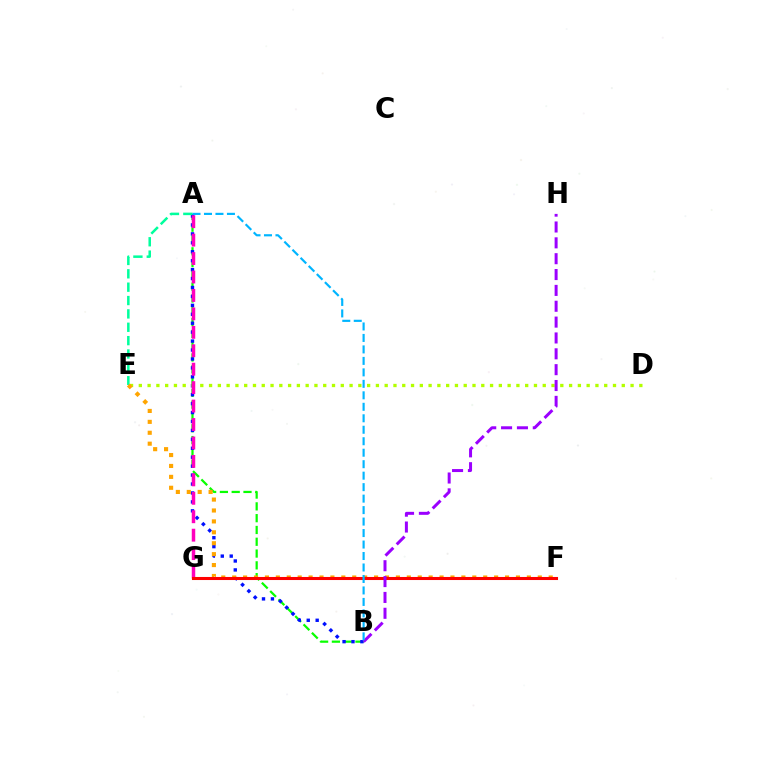{('A', 'B'): [{'color': '#08ff00', 'line_style': 'dashed', 'thickness': 1.6}, {'color': '#0010ff', 'line_style': 'dotted', 'thickness': 2.43}, {'color': '#00b5ff', 'line_style': 'dashed', 'thickness': 1.56}], ('D', 'E'): [{'color': '#b3ff00', 'line_style': 'dotted', 'thickness': 2.39}], ('A', 'E'): [{'color': '#00ff9d', 'line_style': 'dashed', 'thickness': 1.82}], ('E', 'F'): [{'color': '#ffa500', 'line_style': 'dotted', 'thickness': 2.97}], ('A', 'G'): [{'color': '#ff00bd', 'line_style': 'dashed', 'thickness': 2.51}], ('F', 'G'): [{'color': '#ff0000', 'line_style': 'solid', 'thickness': 2.2}], ('B', 'H'): [{'color': '#9b00ff', 'line_style': 'dashed', 'thickness': 2.15}]}